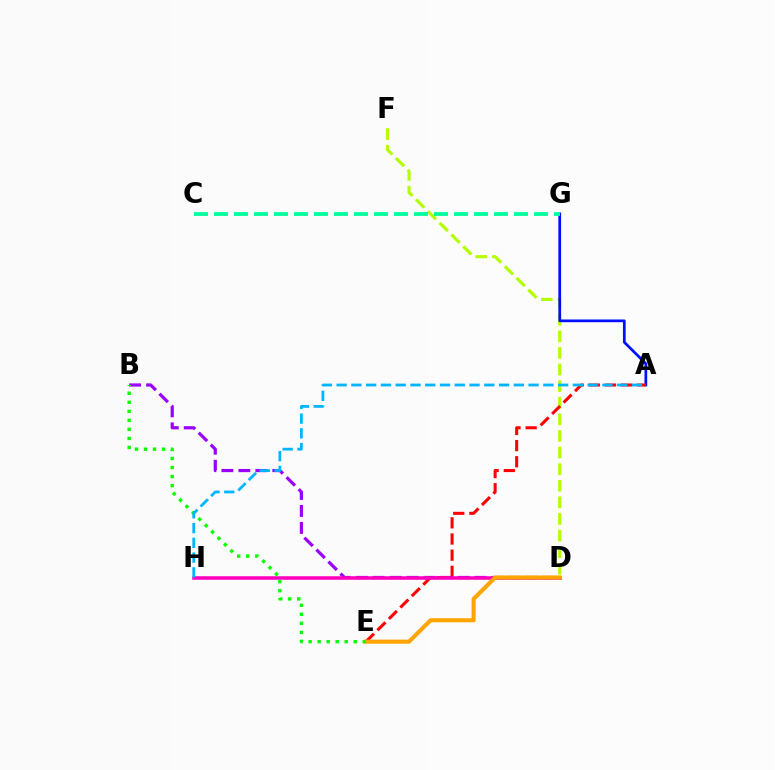{('D', 'F'): [{'color': '#b3ff00', 'line_style': 'dashed', 'thickness': 2.26}], ('A', 'G'): [{'color': '#0010ff', 'line_style': 'solid', 'thickness': 1.96}], ('B', 'D'): [{'color': '#9b00ff', 'line_style': 'dashed', 'thickness': 2.31}], ('A', 'E'): [{'color': '#ff0000', 'line_style': 'dashed', 'thickness': 2.2}], ('D', 'H'): [{'color': '#ff00bd', 'line_style': 'solid', 'thickness': 2.55}], ('D', 'E'): [{'color': '#ffa500', 'line_style': 'solid', 'thickness': 2.95}], ('B', 'E'): [{'color': '#08ff00', 'line_style': 'dotted', 'thickness': 2.45}], ('A', 'H'): [{'color': '#00b5ff', 'line_style': 'dashed', 'thickness': 2.01}], ('C', 'G'): [{'color': '#00ff9d', 'line_style': 'dashed', 'thickness': 2.72}]}